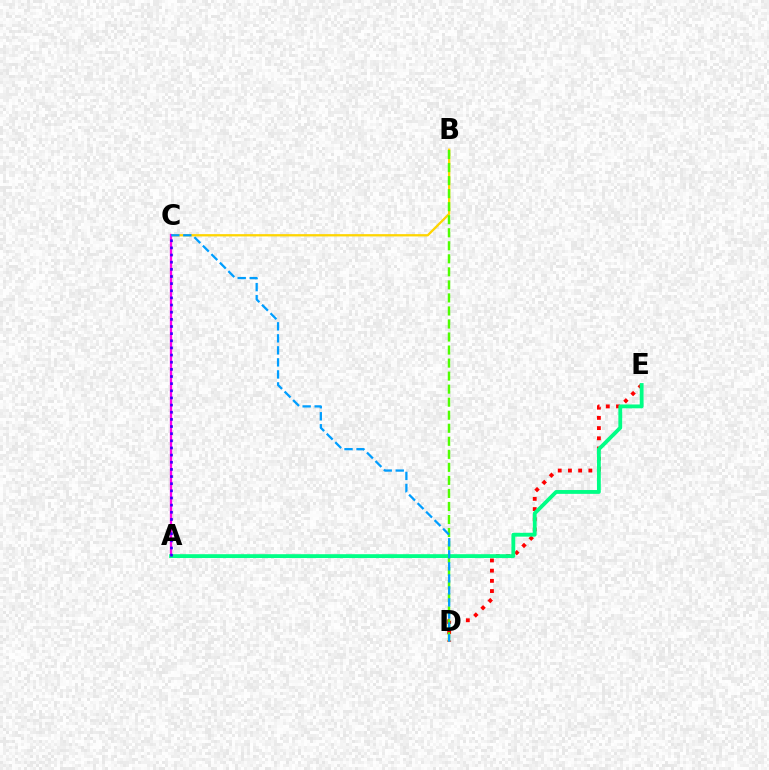{('D', 'E'): [{'color': '#ff0000', 'line_style': 'dotted', 'thickness': 2.77}], ('B', 'C'): [{'color': '#ffd500', 'line_style': 'solid', 'thickness': 1.65}], ('A', 'C'): [{'color': '#ff00ed', 'line_style': 'solid', 'thickness': 1.65}, {'color': '#3700ff', 'line_style': 'dotted', 'thickness': 1.94}], ('A', 'E'): [{'color': '#00ff86', 'line_style': 'solid', 'thickness': 2.76}], ('B', 'D'): [{'color': '#4fff00', 'line_style': 'dashed', 'thickness': 1.77}], ('C', 'D'): [{'color': '#009eff', 'line_style': 'dashed', 'thickness': 1.63}]}